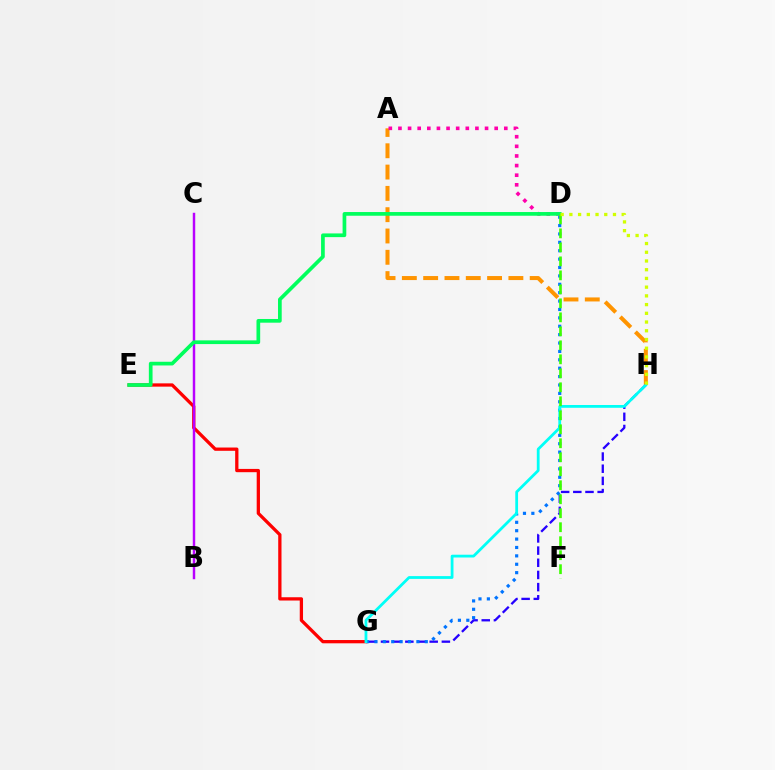{('A', 'H'): [{'color': '#ff9400', 'line_style': 'dashed', 'thickness': 2.89}], ('E', 'G'): [{'color': '#ff0000', 'line_style': 'solid', 'thickness': 2.36}], ('B', 'C'): [{'color': '#b900ff', 'line_style': 'solid', 'thickness': 1.77}], ('G', 'H'): [{'color': '#2500ff', 'line_style': 'dashed', 'thickness': 1.65}, {'color': '#00fff6', 'line_style': 'solid', 'thickness': 2.0}], ('D', 'G'): [{'color': '#0074ff', 'line_style': 'dotted', 'thickness': 2.28}], ('A', 'D'): [{'color': '#ff00ac', 'line_style': 'dotted', 'thickness': 2.61}], ('D', 'E'): [{'color': '#00ff5c', 'line_style': 'solid', 'thickness': 2.67}], ('D', 'F'): [{'color': '#3dff00', 'line_style': 'dashed', 'thickness': 1.9}], ('D', 'H'): [{'color': '#d1ff00', 'line_style': 'dotted', 'thickness': 2.37}]}